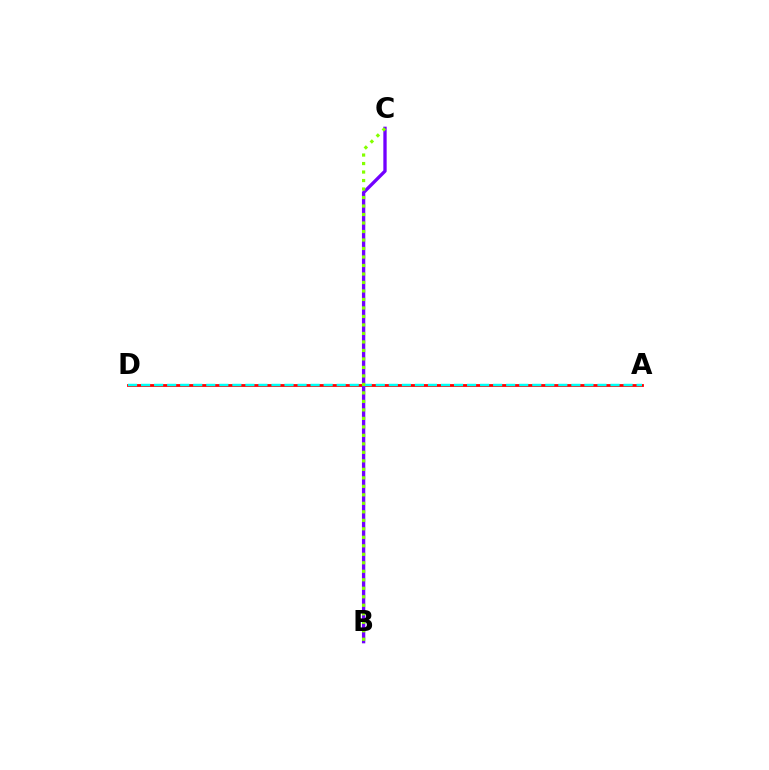{('A', 'D'): [{'color': '#ff0000', 'line_style': 'solid', 'thickness': 2.02}, {'color': '#00fff6', 'line_style': 'dashed', 'thickness': 1.77}], ('B', 'C'): [{'color': '#7200ff', 'line_style': 'solid', 'thickness': 2.39}, {'color': '#84ff00', 'line_style': 'dotted', 'thickness': 2.31}]}